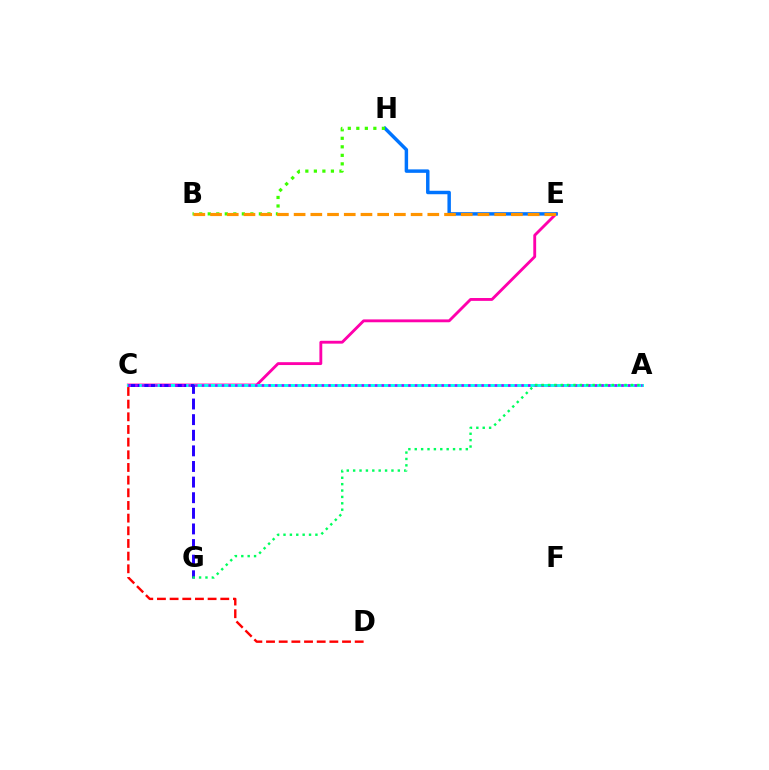{('C', 'E'): [{'color': '#ff00ac', 'line_style': 'solid', 'thickness': 2.06}], ('E', 'H'): [{'color': '#0074ff', 'line_style': 'solid', 'thickness': 2.49}], ('A', 'C'): [{'color': '#d1ff00', 'line_style': 'solid', 'thickness': 2.08}, {'color': '#00fff6', 'line_style': 'solid', 'thickness': 2.07}, {'color': '#b900ff', 'line_style': 'dotted', 'thickness': 1.81}], ('C', 'D'): [{'color': '#ff0000', 'line_style': 'dashed', 'thickness': 1.72}], ('C', 'G'): [{'color': '#2500ff', 'line_style': 'dashed', 'thickness': 2.12}], ('B', 'H'): [{'color': '#3dff00', 'line_style': 'dotted', 'thickness': 2.32}], ('B', 'E'): [{'color': '#ff9400', 'line_style': 'dashed', 'thickness': 2.27}], ('A', 'G'): [{'color': '#00ff5c', 'line_style': 'dotted', 'thickness': 1.73}]}